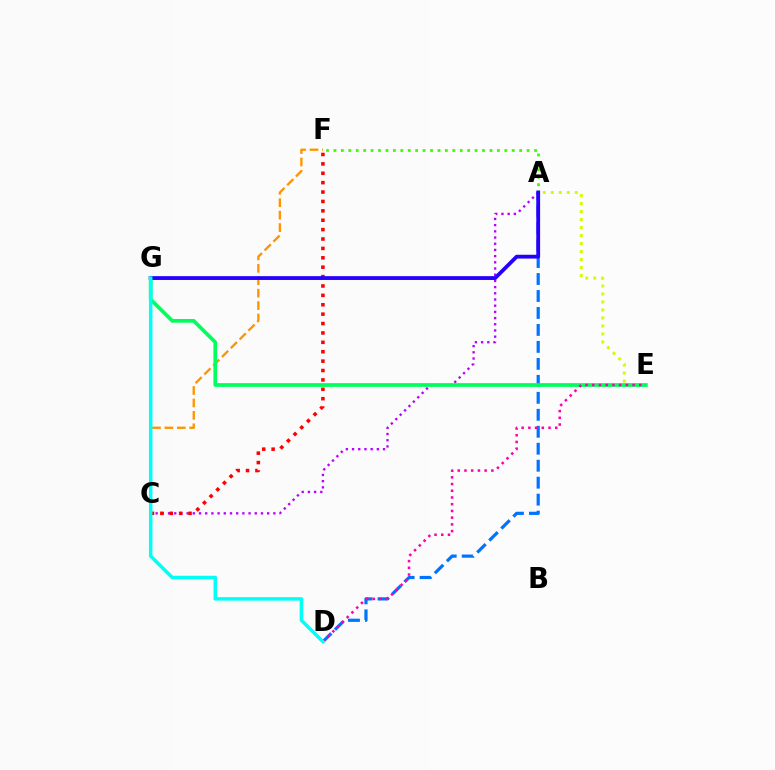{('C', 'F'): [{'color': '#ff9400', 'line_style': 'dashed', 'thickness': 1.69}, {'color': '#ff0000', 'line_style': 'dotted', 'thickness': 2.55}], ('A', 'D'): [{'color': '#0074ff', 'line_style': 'dashed', 'thickness': 2.31}], ('A', 'E'): [{'color': '#d1ff00', 'line_style': 'dotted', 'thickness': 2.17}], ('A', 'C'): [{'color': '#b900ff', 'line_style': 'dotted', 'thickness': 1.68}], ('E', 'G'): [{'color': '#00ff5c', 'line_style': 'solid', 'thickness': 2.67}], ('A', 'F'): [{'color': '#3dff00', 'line_style': 'dotted', 'thickness': 2.02}], ('D', 'E'): [{'color': '#ff00ac', 'line_style': 'dotted', 'thickness': 1.83}], ('A', 'G'): [{'color': '#2500ff', 'line_style': 'solid', 'thickness': 2.75}], ('D', 'G'): [{'color': '#00fff6', 'line_style': 'solid', 'thickness': 2.52}]}